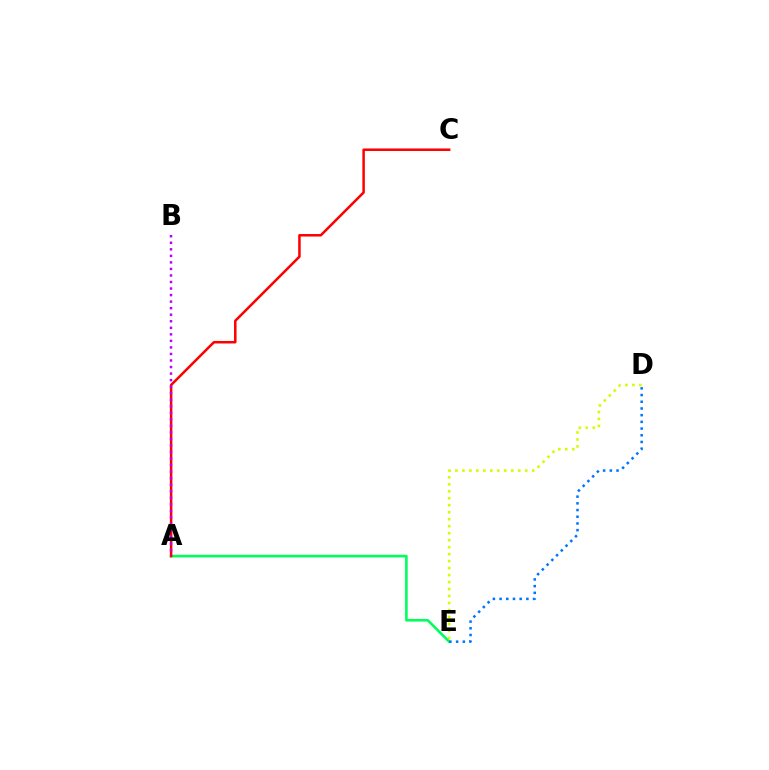{('D', 'E'): [{'color': '#d1ff00', 'line_style': 'dotted', 'thickness': 1.9}, {'color': '#0074ff', 'line_style': 'dotted', 'thickness': 1.82}], ('A', 'E'): [{'color': '#00ff5c', 'line_style': 'solid', 'thickness': 1.87}], ('A', 'C'): [{'color': '#ff0000', 'line_style': 'solid', 'thickness': 1.81}], ('A', 'B'): [{'color': '#b900ff', 'line_style': 'dotted', 'thickness': 1.78}]}